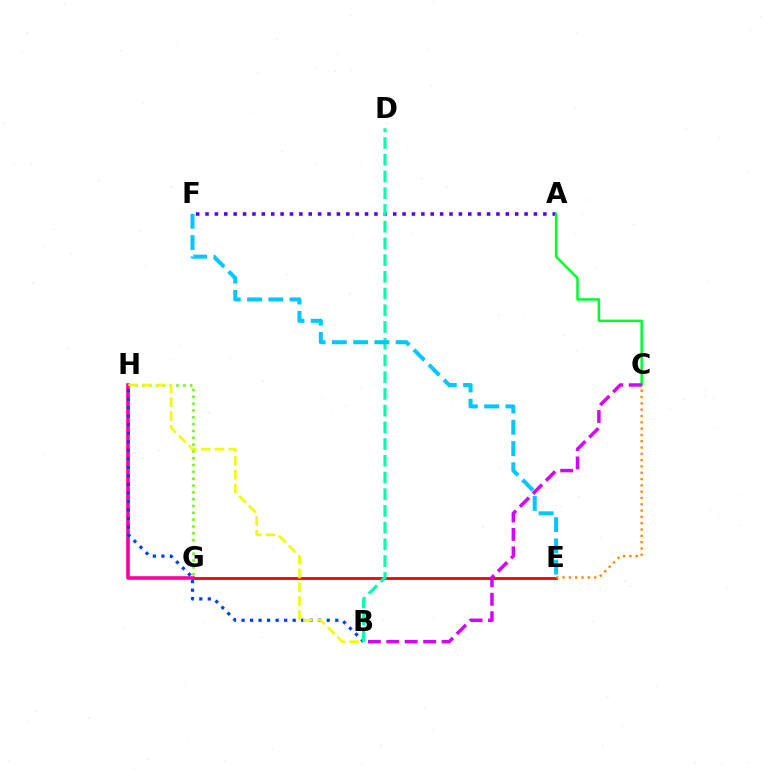{('A', 'F'): [{'color': '#4f00ff', 'line_style': 'dotted', 'thickness': 2.55}], ('G', 'H'): [{'color': '#66ff00', 'line_style': 'dotted', 'thickness': 1.85}, {'color': '#ff00a0', 'line_style': 'solid', 'thickness': 2.6}], ('E', 'G'): [{'color': '#ff0000', 'line_style': 'solid', 'thickness': 2.01}], ('A', 'C'): [{'color': '#00ff27', 'line_style': 'solid', 'thickness': 1.79}], ('C', 'E'): [{'color': '#ff8800', 'line_style': 'dotted', 'thickness': 1.71}], ('B', 'H'): [{'color': '#003fff', 'line_style': 'dotted', 'thickness': 2.31}, {'color': '#eeff00', 'line_style': 'dashed', 'thickness': 1.87}], ('B', 'C'): [{'color': '#d600ff', 'line_style': 'dashed', 'thickness': 2.5}], ('B', 'D'): [{'color': '#00ffaf', 'line_style': 'dashed', 'thickness': 2.27}], ('E', 'F'): [{'color': '#00c7ff', 'line_style': 'dashed', 'thickness': 2.89}]}